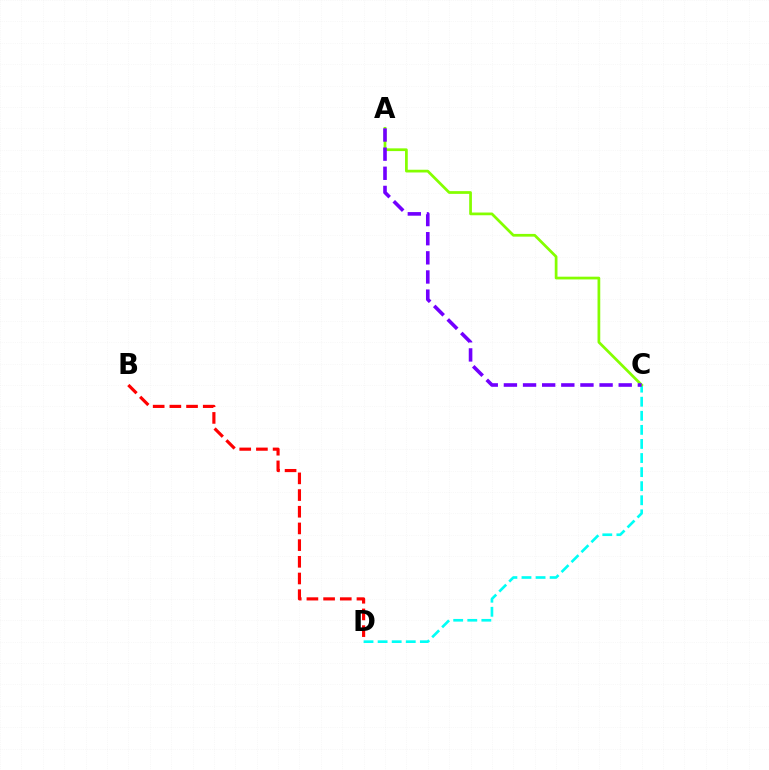{('C', 'D'): [{'color': '#00fff6', 'line_style': 'dashed', 'thickness': 1.91}], ('A', 'C'): [{'color': '#84ff00', 'line_style': 'solid', 'thickness': 1.97}, {'color': '#7200ff', 'line_style': 'dashed', 'thickness': 2.6}], ('B', 'D'): [{'color': '#ff0000', 'line_style': 'dashed', 'thickness': 2.27}]}